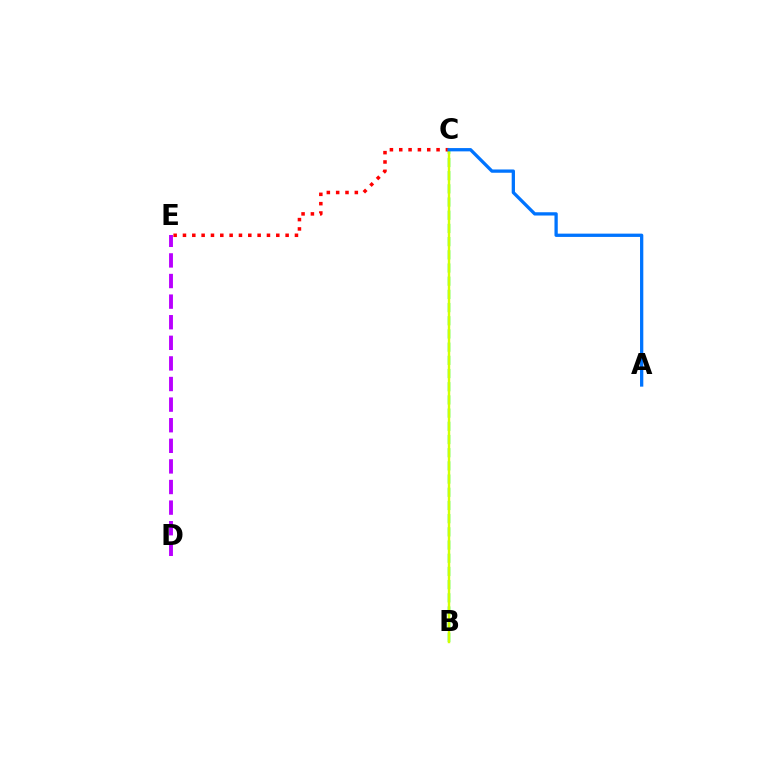{('B', 'C'): [{'color': '#00ff5c', 'line_style': 'dashed', 'thickness': 1.79}, {'color': '#d1ff00', 'line_style': 'solid', 'thickness': 1.74}], ('D', 'E'): [{'color': '#b900ff', 'line_style': 'dashed', 'thickness': 2.8}], ('C', 'E'): [{'color': '#ff0000', 'line_style': 'dotted', 'thickness': 2.54}], ('A', 'C'): [{'color': '#0074ff', 'line_style': 'solid', 'thickness': 2.37}]}